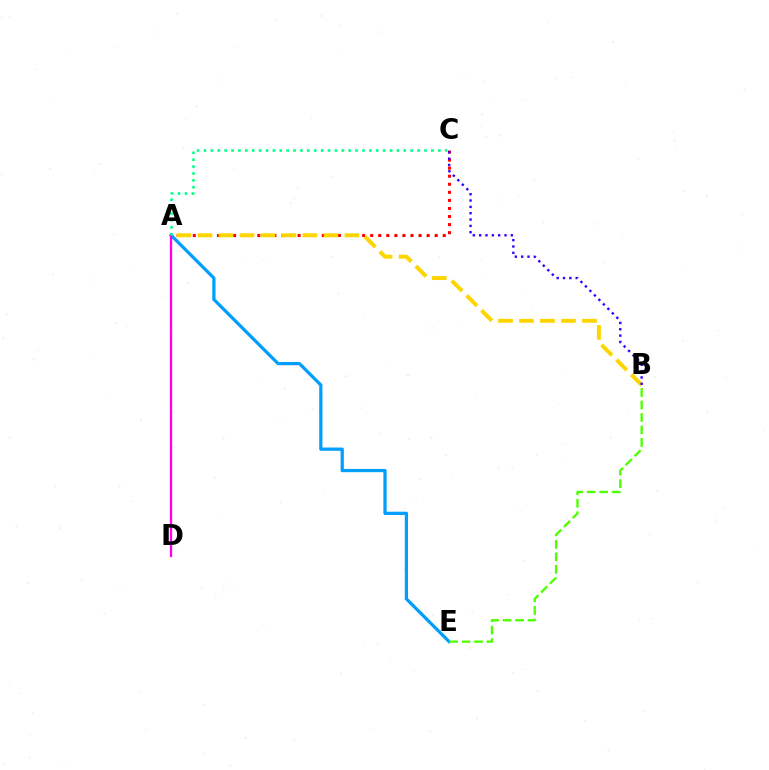{('A', 'C'): [{'color': '#ff0000', 'line_style': 'dotted', 'thickness': 2.19}, {'color': '#00ff86', 'line_style': 'dotted', 'thickness': 1.87}], ('A', 'E'): [{'color': '#009eff', 'line_style': 'solid', 'thickness': 2.34}], ('A', 'B'): [{'color': '#ffd500', 'line_style': 'dashed', 'thickness': 2.85}], ('B', 'C'): [{'color': '#3700ff', 'line_style': 'dotted', 'thickness': 1.72}], ('A', 'D'): [{'color': '#ff00ed', 'line_style': 'solid', 'thickness': 1.66}], ('B', 'E'): [{'color': '#4fff00', 'line_style': 'dashed', 'thickness': 1.7}]}